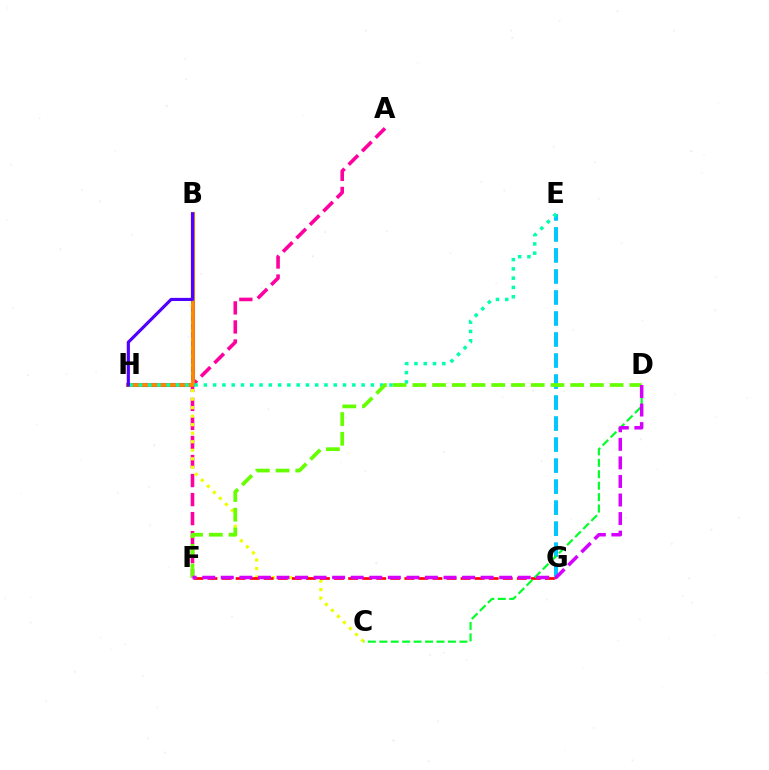{('B', 'H'): [{'color': '#003fff', 'line_style': 'solid', 'thickness': 2.91}, {'color': '#ff8800', 'line_style': 'solid', 'thickness': 2.71}, {'color': '#4f00ff', 'line_style': 'solid', 'thickness': 2.26}], ('E', 'G'): [{'color': '#00c7ff', 'line_style': 'dashed', 'thickness': 2.85}], ('A', 'F'): [{'color': '#ff00a0', 'line_style': 'dashed', 'thickness': 2.59}], ('B', 'C'): [{'color': '#eeff00', 'line_style': 'dotted', 'thickness': 2.32}], ('E', 'H'): [{'color': '#00ffaf', 'line_style': 'dotted', 'thickness': 2.52}], ('F', 'G'): [{'color': '#ff0000', 'line_style': 'dashed', 'thickness': 1.91}], ('C', 'D'): [{'color': '#00ff27', 'line_style': 'dashed', 'thickness': 1.55}], ('D', 'F'): [{'color': '#66ff00', 'line_style': 'dashed', 'thickness': 2.68}, {'color': '#d600ff', 'line_style': 'dashed', 'thickness': 2.52}]}